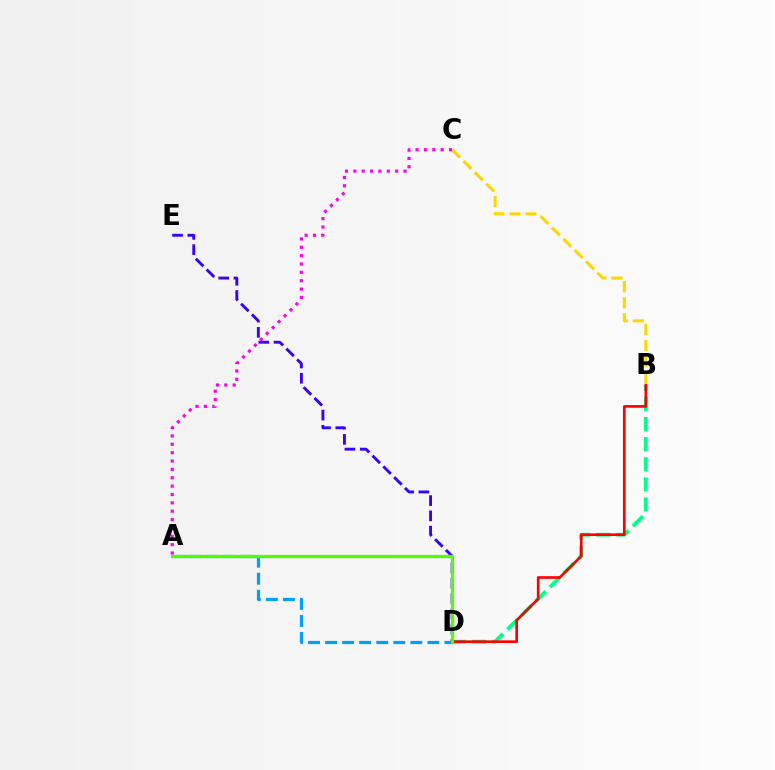{('D', 'E'): [{'color': '#3700ff', 'line_style': 'dashed', 'thickness': 2.07}], ('B', 'C'): [{'color': '#ffd500', 'line_style': 'dashed', 'thickness': 2.18}], ('A', 'D'): [{'color': '#009eff', 'line_style': 'dashed', 'thickness': 2.32}, {'color': '#4fff00', 'line_style': 'solid', 'thickness': 2.33}], ('B', 'D'): [{'color': '#00ff86', 'line_style': 'dashed', 'thickness': 2.73}, {'color': '#ff0000', 'line_style': 'solid', 'thickness': 1.9}], ('A', 'C'): [{'color': '#ff00ed', 'line_style': 'dotted', 'thickness': 2.27}]}